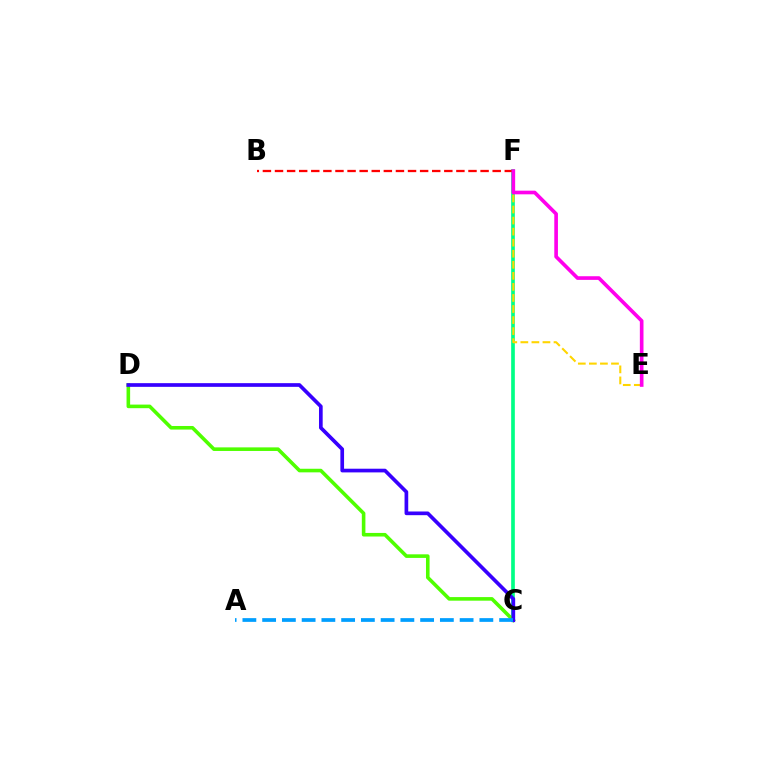{('C', 'F'): [{'color': '#00ff86', 'line_style': 'solid', 'thickness': 2.65}], ('B', 'F'): [{'color': '#ff0000', 'line_style': 'dashed', 'thickness': 1.64}], ('C', 'D'): [{'color': '#4fff00', 'line_style': 'solid', 'thickness': 2.58}, {'color': '#3700ff', 'line_style': 'solid', 'thickness': 2.65}], ('E', 'F'): [{'color': '#ffd500', 'line_style': 'dashed', 'thickness': 1.5}, {'color': '#ff00ed', 'line_style': 'solid', 'thickness': 2.63}], ('A', 'C'): [{'color': '#009eff', 'line_style': 'dashed', 'thickness': 2.68}]}